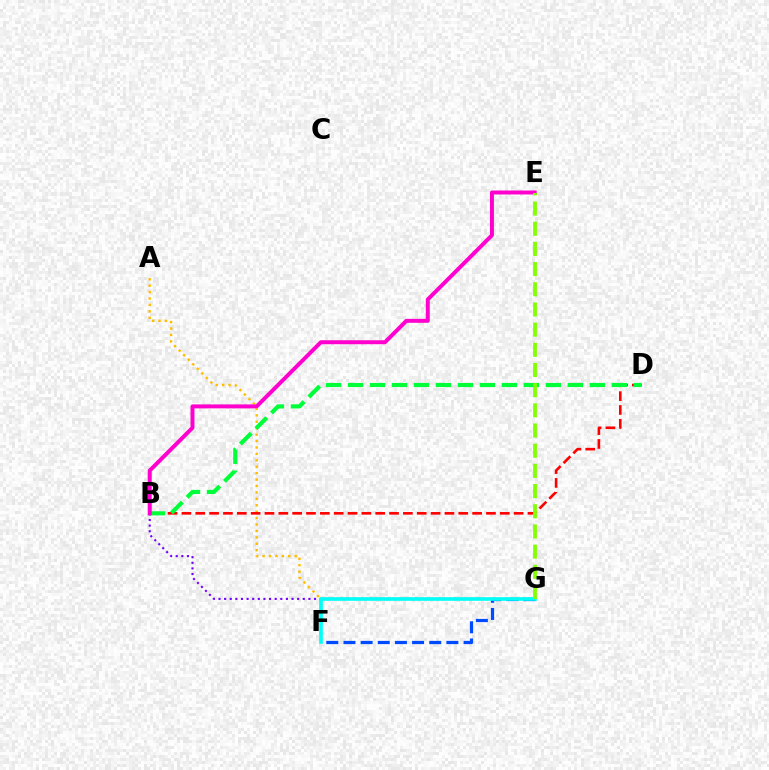{('A', 'F'): [{'color': '#ffbd00', 'line_style': 'dotted', 'thickness': 1.74}], ('B', 'D'): [{'color': '#ff0000', 'line_style': 'dashed', 'thickness': 1.88}, {'color': '#00ff39', 'line_style': 'dashed', 'thickness': 2.99}], ('F', 'G'): [{'color': '#004bff', 'line_style': 'dashed', 'thickness': 2.33}, {'color': '#00fff6', 'line_style': 'solid', 'thickness': 2.62}], ('B', 'G'): [{'color': '#7200ff', 'line_style': 'dotted', 'thickness': 1.53}], ('B', 'E'): [{'color': '#ff00cf', 'line_style': 'solid', 'thickness': 2.86}], ('E', 'G'): [{'color': '#84ff00', 'line_style': 'dashed', 'thickness': 2.74}]}